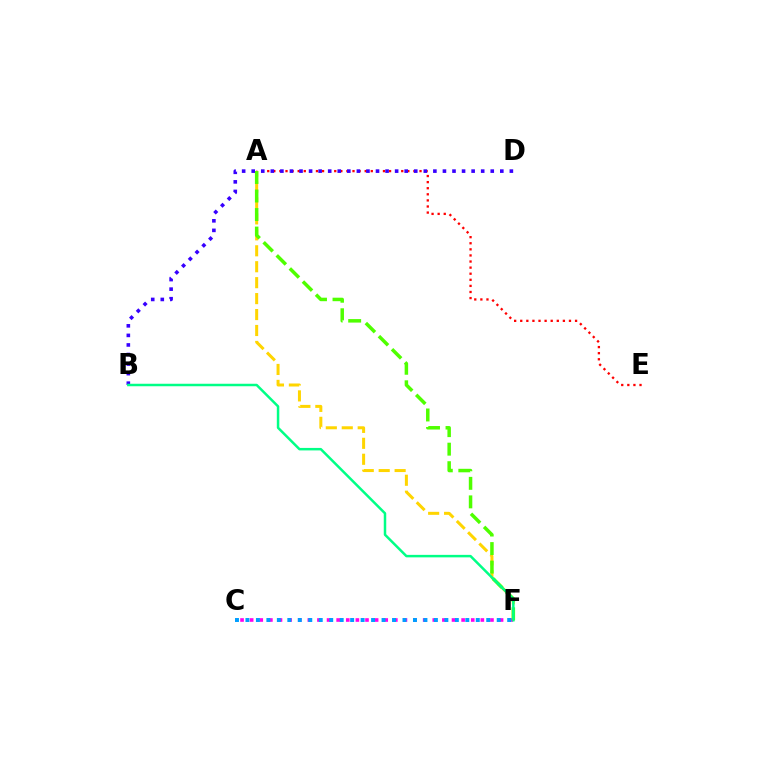{('A', 'F'): [{'color': '#ffd500', 'line_style': 'dashed', 'thickness': 2.17}, {'color': '#4fff00', 'line_style': 'dashed', 'thickness': 2.52}], ('C', 'F'): [{'color': '#ff00ed', 'line_style': 'dotted', 'thickness': 2.61}, {'color': '#009eff', 'line_style': 'dotted', 'thickness': 2.84}], ('A', 'E'): [{'color': '#ff0000', 'line_style': 'dotted', 'thickness': 1.66}], ('B', 'D'): [{'color': '#3700ff', 'line_style': 'dotted', 'thickness': 2.6}], ('B', 'F'): [{'color': '#00ff86', 'line_style': 'solid', 'thickness': 1.79}]}